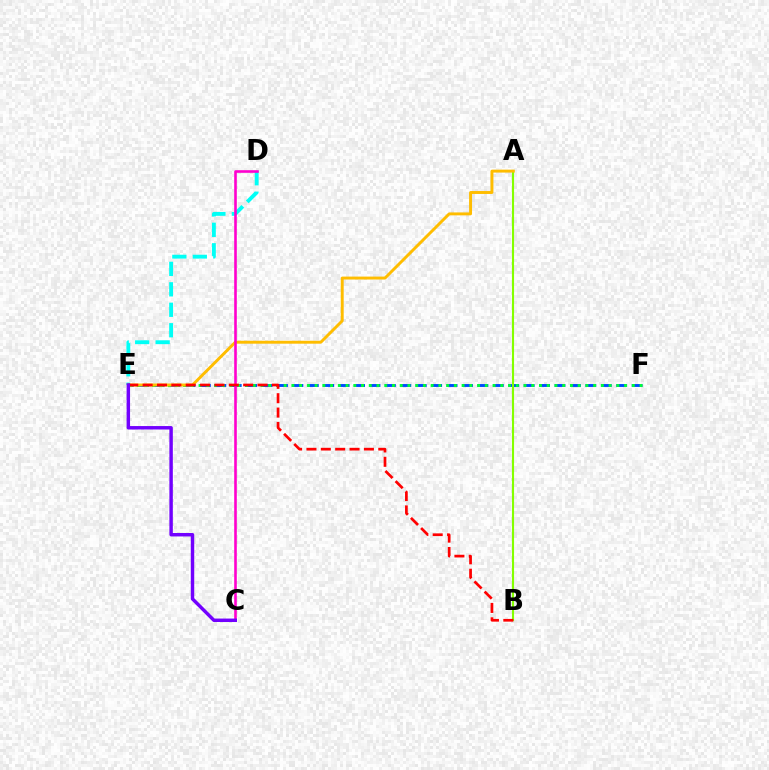{('E', 'F'): [{'color': '#004bff', 'line_style': 'dashed', 'thickness': 2.09}, {'color': '#00ff39', 'line_style': 'dotted', 'thickness': 2.1}], ('A', 'B'): [{'color': '#84ff00', 'line_style': 'solid', 'thickness': 1.53}], ('D', 'E'): [{'color': '#00fff6', 'line_style': 'dashed', 'thickness': 2.78}], ('A', 'E'): [{'color': '#ffbd00', 'line_style': 'solid', 'thickness': 2.11}], ('C', 'D'): [{'color': '#ff00cf', 'line_style': 'solid', 'thickness': 1.88}], ('B', 'E'): [{'color': '#ff0000', 'line_style': 'dashed', 'thickness': 1.95}], ('C', 'E'): [{'color': '#7200ff', 'line_style': 'solid', 'thickness': 2.48}]}